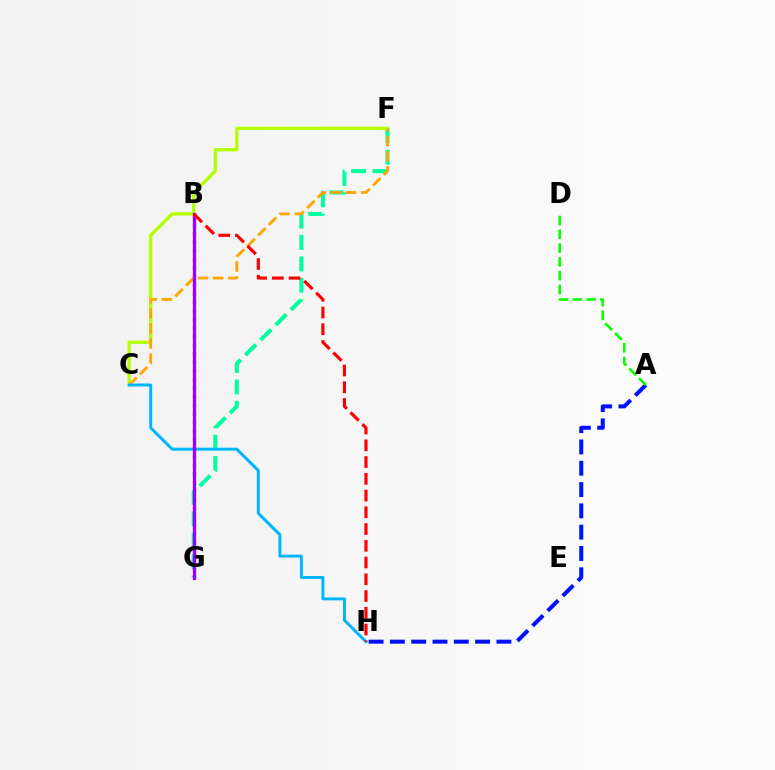{('B', 'G'): [{'color': '#ff00bd', 'line_style': 'dotted', 'thickness': 2.33}, {'color': '#9b00ff', 'line_style': 'solid', 'thickness': 2.36}], ('A', 'H'): [{'color': '#0010ff', 'line_style': 'dashed', 'thickness': 2.89}], ('F', 'G'): [{'color': '#00ff9d', 'line_style': 'dashed', 'thickness': 2.91}], ('C', 'F'): [{'color': '#b3ff00', 'line_style': 'solid', 'thickness': 2.36}, {'color': '#ffa500', 'line_style': 'dashed', 'thickness': 2.05}], ('C', 'H'): [{'color': '#00b5ff', 'line_style': 'solid', 'thickness': 2.13}], ('B', 'H'): [{'color': '#ff0000', 'line_style': 'dashed', 'thickness': 2.28}], ('A', 'D'): [{'color': '#08ff00', 'line_style': 'dashed', 'thickness': 1.87}]}